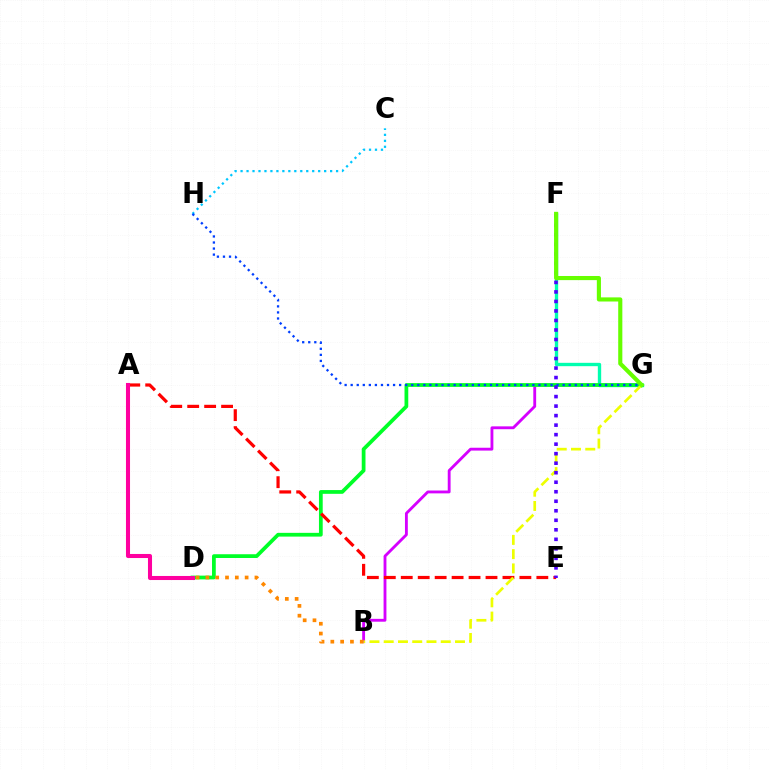{('B', 'G'): [{'color': '#d600ff', 'line_style': 'solid', 'thickness': 2.05}, {'color': '#eeff00', 'line_style': 'dashed', 'thickness': 1.94}], ('F', 'G'): [{'color': '#00ffaf', 'line_style': 'solid', 'thickness': 2.41}, {'color': '#66ff00', 'line_style': 'solid', 'thickness': 2.97}], ('D', 'G'): [{'color': '#00ff27', 'line_style': 'solid', 'thickness': 2.7}], ('A', 'E'): [{'color': '#ff0000', 'line_style': 'dashed', 'thickness': 2.3}], ('B', 'D'): [{'color': '#ff8800', 'line_style': 'dotted', 'thickness': 2.67}], ('A', 'D'): [{'color': '#ff00a0', 'line_style': 'solid', 'thickness': 2.93}], ('E', 'F'): [{'color': '#4f00ff', 'line_style': 'dotted', 'thickness': 2.59}], ('C', 'H'): [{'color': '#00c7ff', 'line_style': 'dotted', 'thickness': 1.62}], ('G', 'H'): [{'color': '#003fff', 'line_style': 'dotted', 'thickness': 1.65}]}